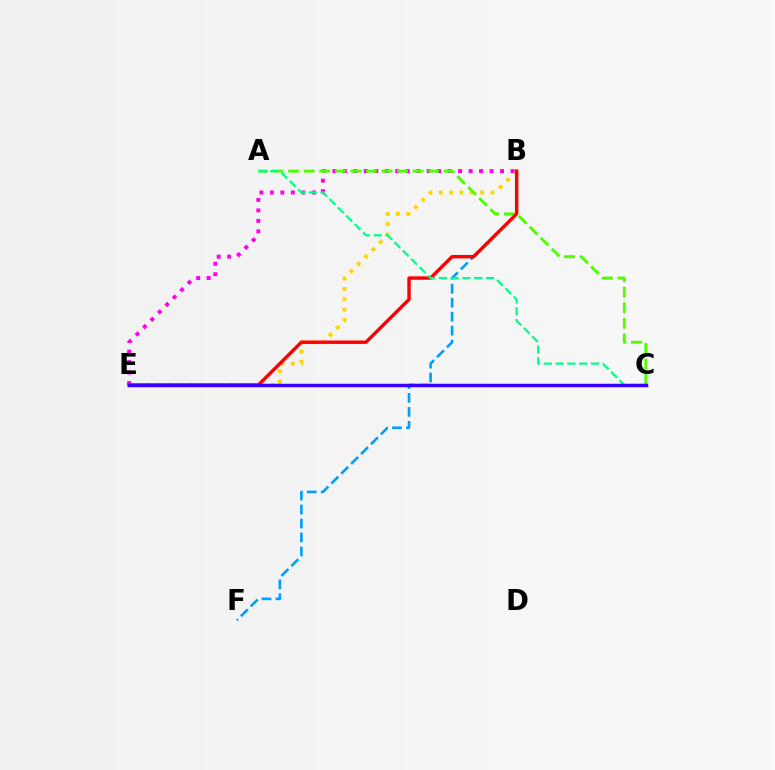{('B', 'E'): [{'color': '#ffd500', 'line_style': 'dotted', 'thickness': 2.81}, {'color': '#ff00ed', 'line_style': 'dotted', 'thickness': 2.85}, {'color': '#ff0000', 'line_style': 'solid', 'thickness': 2.46}], ('B', 'F'): [{'color': '#009eff', 'line_style': 'dashed', 'thickness': 1.9}], ('A', 'C'): [{'color': '#4fff00', 'line_style': 'dashed', 'thickness': 2.11}, {'color': '#00ff86', 'line_style': 'dashed', 'thickness': 1.6}], ('C', 'E'): [{'color': '#3700ff', 'line_style': 'solid', 'thickness': 2.51}]}